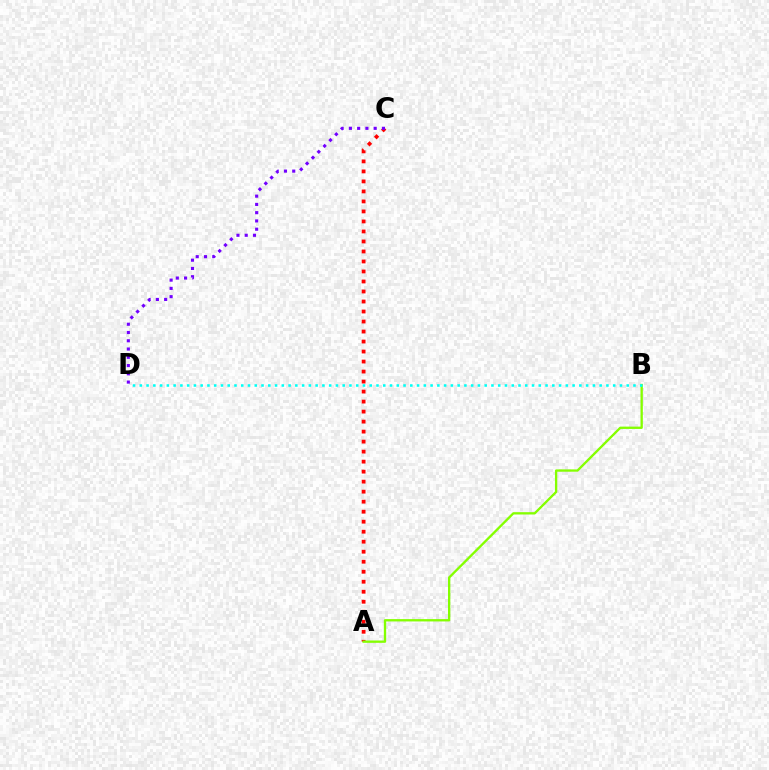{('A', 'C'): [{'color': '#ff0000', 'line_style': 'dotted', 'thickness': 2.72}], ('A', 'B'): [{'color': '#84ff00', 'line_style': 'solid', 'thickness': 1.67}], ('C', 'D'): [{'color': '#7200ff', 'line_style': 'dotted', 'thickness': 2.25}], ('B', 'D'): [{'color': '#00fff6', 'line_style': 'dotted', 'thickness': 1.84}]}